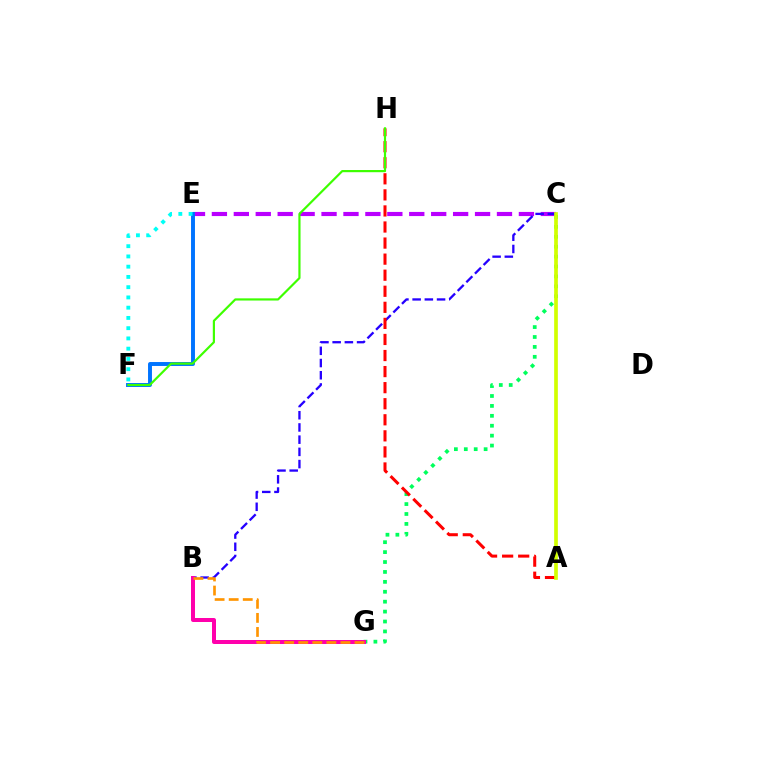{('C', 'E'): [{'color': '#b900ff', 'line_style': 'dashed', 'thickness': 2.98}], ('C', 'G'): [{'color': '#00ff5c', 'line_style': 'dotted', 'thickness': 2.69}], ('E', 'F'): [{'color': '#0074ff', 'line_style': 'solid', 'thickness': 2.83}, {'color': '#00fff6', 'line_style': 'dotted', 'thickness': 2.78}], ('B', 'C'): [{'color': '#2500ff', 'line_style': 'dashed', 'thickness': 1.66}], ('B', 'G'): [{'color': '#ff00ac', 'line_style': 'solid', 'thickness': 2.87}, {'color': '#ff9400', 'line_style': 'dashed', 'thickness': 1.91}], ('A', 'H'): [{'color': '#ff0000', 'line_style': 'dashed', 'thickness': 2.18}], ('A', 'C'): [{'color': '#d1ff00', 'line_style': 'solid', 'thickness': 2.66}], ('F', 'H'): [{'color': '#3dff00', 'line_style': 'solid', 'thickness': 1.57}]}